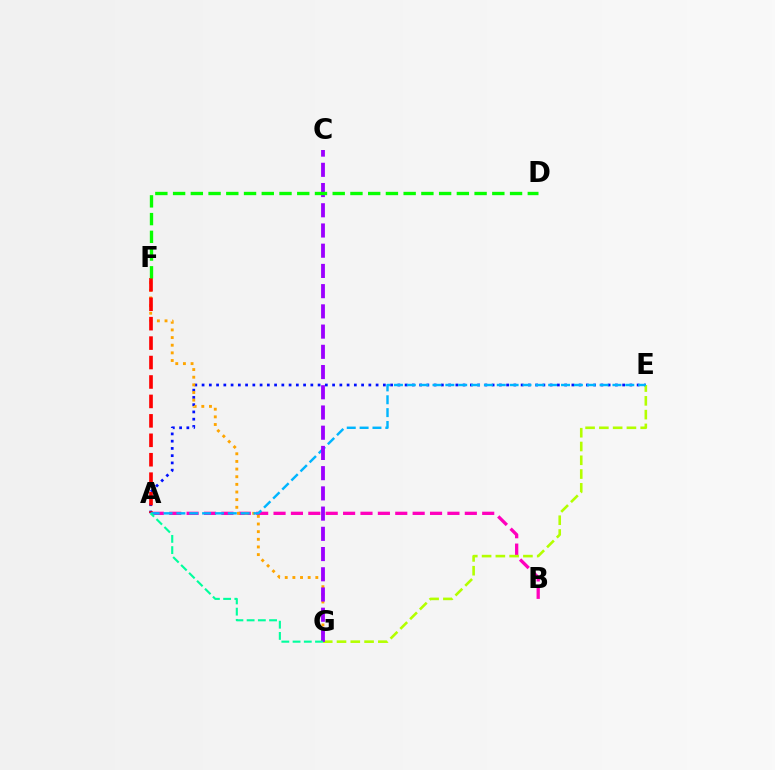{('A', 'B'): [{'color': '#ff00bd', 'line_style': 'dashed', 'thickness': 2.36}], ('A', 'E'): [{'color': '#0010ff', 'line_style': 'dotted', 'thickness': 1.97}, {'color': '#00b5ff', 'line_style': 'dashed', 'thickness': 1.75}], ('F', 'G'): [{'color': '#ffa500', 'line_style': 'dotted', 'thickness': 2.08}], ('A', 'F'): [{'color': '#ff0000', 'line_style': 'dashed', 'thickness': 2.64}], ('E', 'G'): [{'color': '#b3ff00', 'line_style': 'dashed', 'thickness': 1.87}], ('C', 'G'): [{'color': '#9b00ff', 'line_style': 'dashed', 'thickness': 2.75}], ('A', 'G'): [{'color': '#00ff9d', 'line_style': 'dashed', 'thickness': 1.52}], ('D', 'F'): [{'color': '#08ff00', 'line_style': 'dashed', 'thickness': 2.41}]}